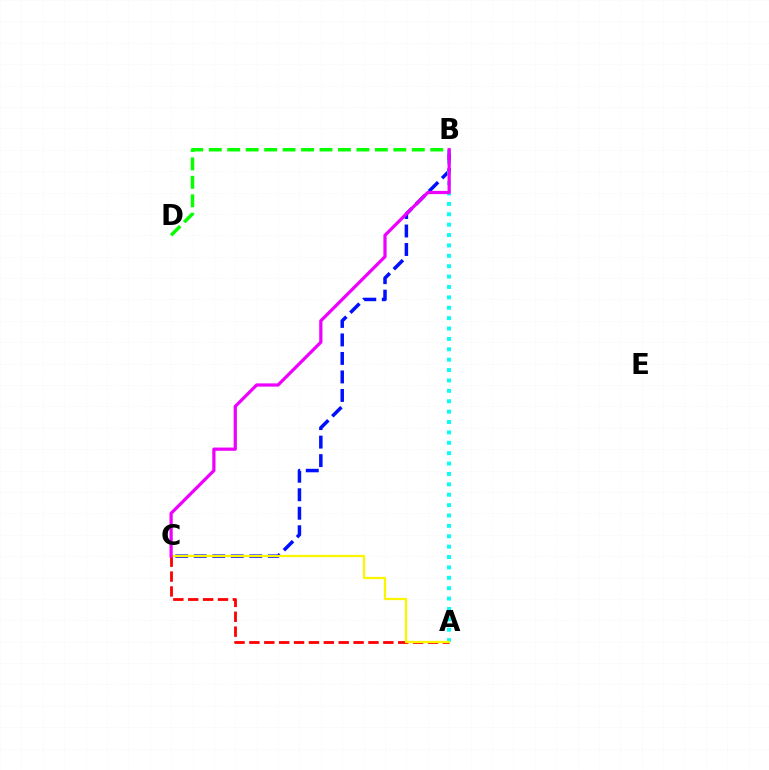{('B', 'C'): [{'color': '#0010ff', 'line_style': 'dashed', 'thickness': 2.51}, {'color': '#ee00ff', 'line_style': 'solid', 'thickness': 2.33}], ('A', 'B'): [{'color': '#00fff6', 'line_style': 'dotted', 'thickness': 2.82}], ('A', 'C'): [{'color': '#ff0000', 'line_style': 'dashed', 'thickness': 2.02}, {'color': '#fcf500', 'line_style': 'solid', 'thickness': 1.63}], ('B', 'D'): [{'color': '#08ff00', 'line_style': 'dashed', 'thickness': 2.51}]}